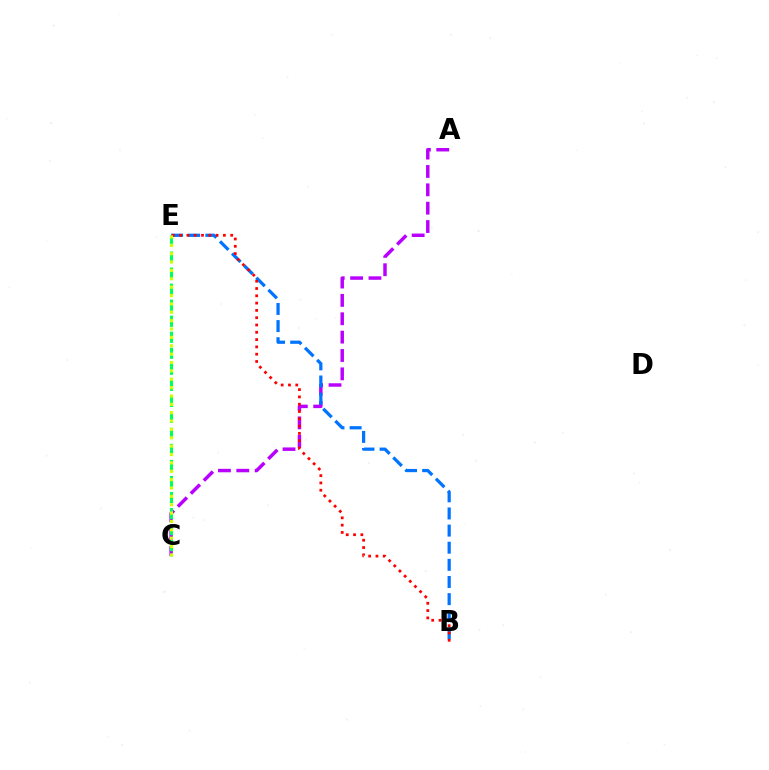{('A', 'C'): [{'color': '#b900ff', 'line_style': 'dashed', 'thickness': 2.49}], ('B', 'E'): [{'color': '#0074ff', 'line_style': 'dashed', 'thickness': 2.33}, {'color': '#ff0000', 'line_style': 'dotted', 'thickness': 1.98}], ('C', 'E'): [{'color': '#00ff5c', 'line_style': 'dashed', 'thickness': 2.18}, {'color': '#d1ff00', 'line_style': 'dotted', 'thickness': 2.27}]}